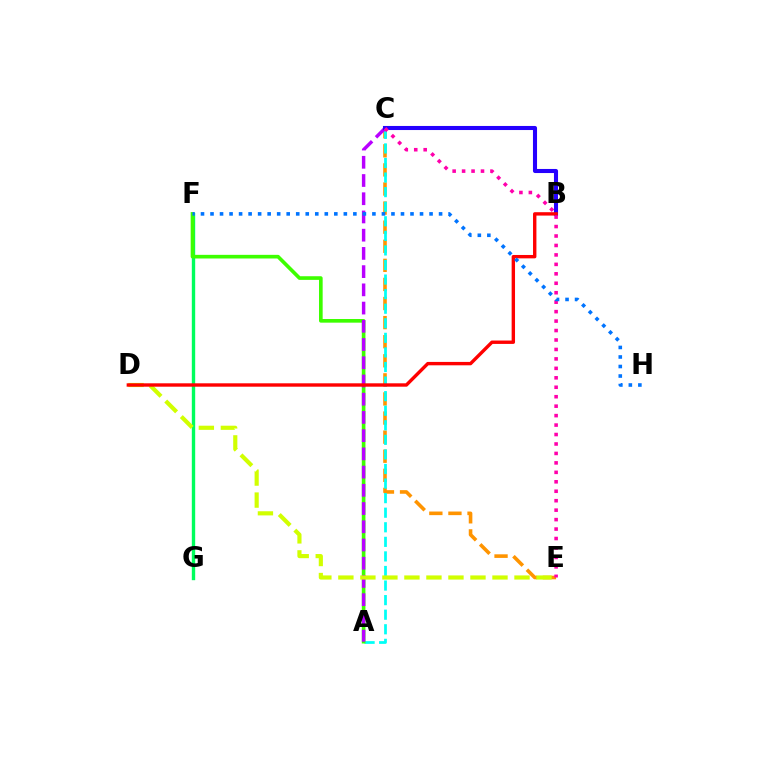{('F', 'G'): [{'color': '#00ff5c', 'line_style': 'solid', 'thickness': 2.43}], ('C', 'E'): [{'color': '#ff9400', 'line_style': 'dashed', 'thickness': 2.59}, {'color': '#ff00ac', 'line_style': 'dotted', 'thickness': 2.57}], ('A', 'C'): [{'color': '#00fff6', 'line_style': 'dashed', 'thickness': 1.98}, {'color': '#b900ff', 'line_style': 'dashed', 'thickness': 2.48}], ('A', 'F'): [{'color': '#3dff00', 'line_style': 'solid', 'thickness': 2.63}], ('D', 'E'): [{'color': '#d1ff00', 'line_style': 'dashed', 'thickness': 2.99}], ('B', 'C'): [{'color': '#2500ff', 'line_style': 'solid', 'thickness': 2.93}], ('B', 'D'): [{'color': '#ff0000', 'line_style': 'solid', 'thickness': 2.44}], ('F', 'H'): [{'color': '#0074ff', 'line_style': 'dotted', 'thickness': 2.59}]}